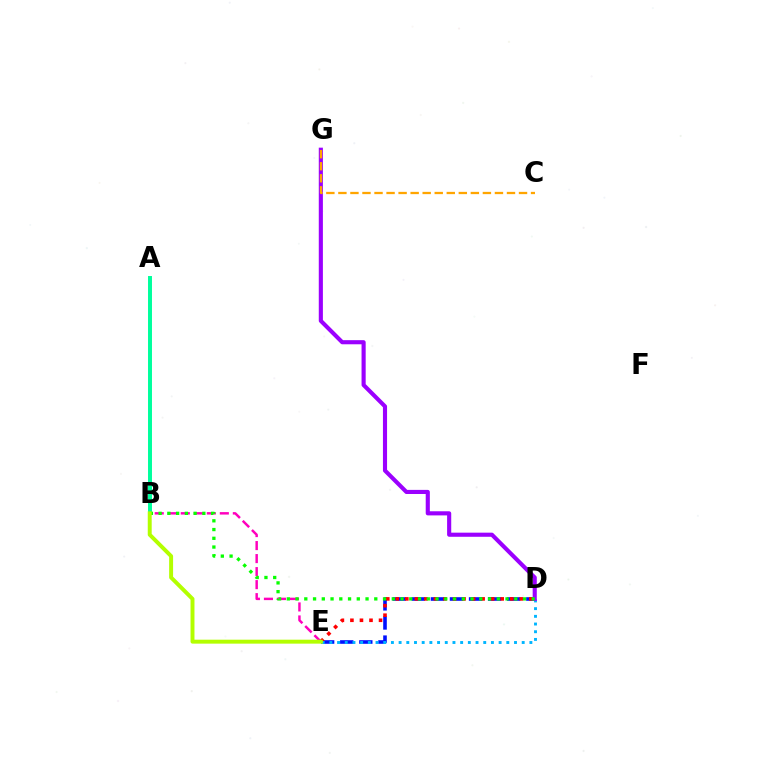{('B', 'E'): [{'color': '#ff00bd', 'line_style': 'dashed', 'thickness': 1.77}, {'color': '#b3ff00', 'line_style': 'solid', 'thickness': 2.84}], ('D', 'E'): [{'color': '#0010ff', 'line_style': 'dashed', 'thickness': 2.59}, {'color': '#ff0000', 'line_style': 'dotted', 'thickness': 2.59}, {'color': '#00b5ff', 'line_style': 'dotted', 'thickness': 2.09}], ('A', 'B'): [{'color': '#00ff9d', 'line_style': 'solid', 'thickness': 2.85}], ('D', 'G'): [{'color': '#9b00ff', 'line_style': 'solid', 'thickness': 2.97}], ('B', 'D'): [{'color': '#08ff00', 'line_style': 'dotted', 'thickness': 2.38}], ('C', 'G'): [{'color': '#ffa500', 'line_style': 'dashed', 'thickness': 1.64}]}